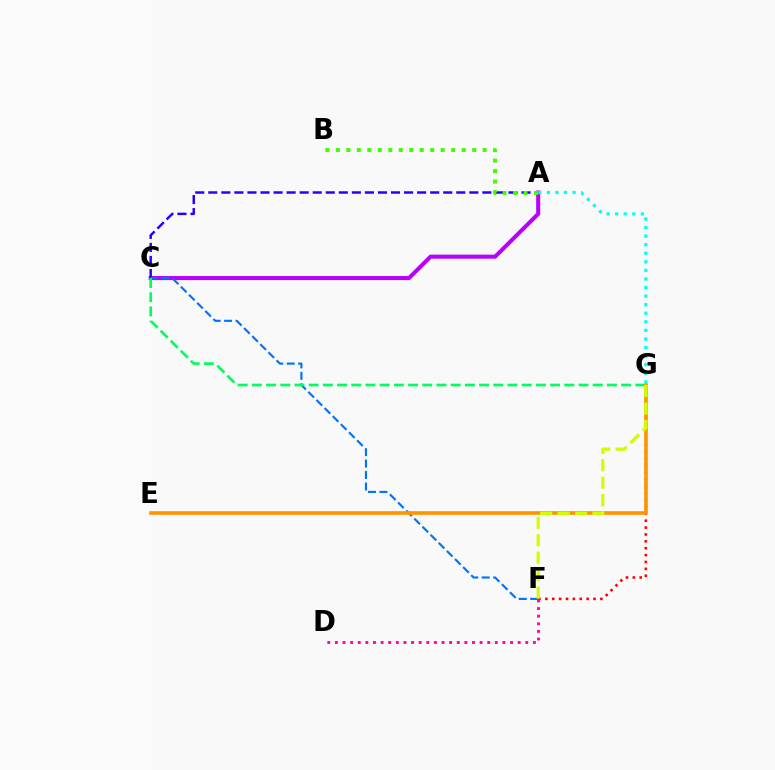{('A', 'C'): [{'color': '#b900ff', 'line_style': 'solid', 'thickness': 2.92}, {'color': '#2500ff', 'line_style': 'dashed', 'thickness': 1.77}], ('F', 'G'): [{'color': '#ff0000', 'line_style': 'dotted', 'thickness': 1.87}, {'color': '#d1ff00', 'line_style': 'dashed', 'thickness': 2.37}], ('C', 'F'): [{'color': '#0074ff', 'line_style': 'dashed', 'thickness': 1.56}], ('C', 'G'): [{'color': '#00ff5c', 'line_style': 'dashed', 'thickness': 1.93}], ('A', 'B'): [{'color': '#3dff00', 'line_style': 'dotted', 'thickness': 2.85}], ('E', 'G'): [{'color': '#ff9400', 'line_style': 'solid', 'thickness': 2.62}], ('A', 'G'): [{'color': '#00fff6', 'line_style': 'dotted', 'thickness': 2.33}], ('D', 'F'): [{'color': '#ff00ac', 'line_style': 'dotted', 'thickness': 2.07}]}